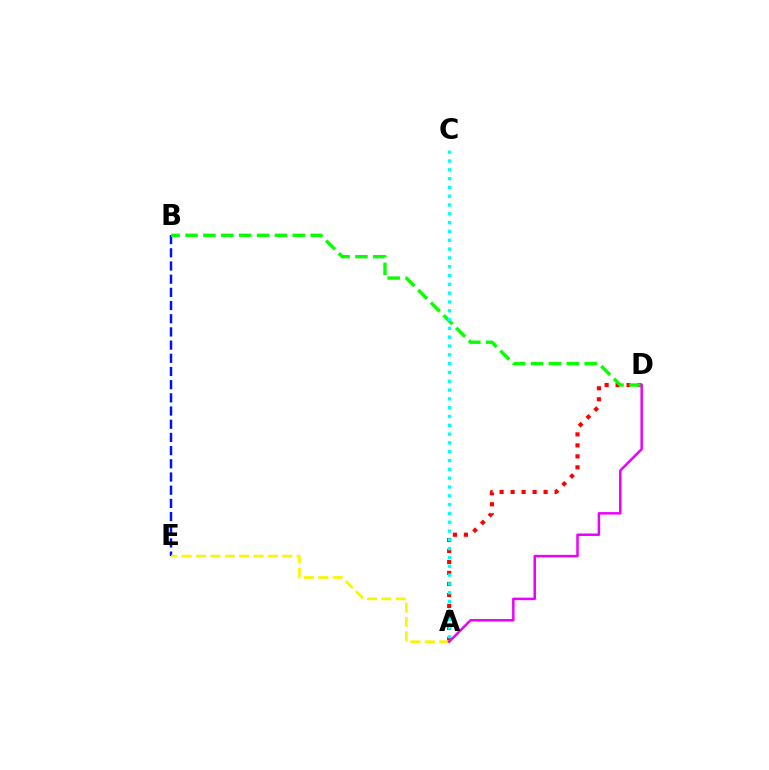{('B', 'E'): [{'color': '#0010ff', 'line_style': 'dashed', 'thickness': 1.79}], ('A', 'D'): [{'color': '#ff0000', 'line_style': 'dotted', 'thickness': 2.99}, {'color': '#ee00ff', 'line_style': 'solid', 'thickness': 1.81}], ('B', 'D'): [{'color': '#08ff00', 'line_style': 'dashed', 'thickness': 2.43}], ('A', 'E'): [{'color': '#fcf500', 'line_style': 'dashed', 'thickness': 1.95}], ('A', 'C'): [{'color': '#00fff6', 'line_style': 'dotted', 'thickness': 2.39}]}